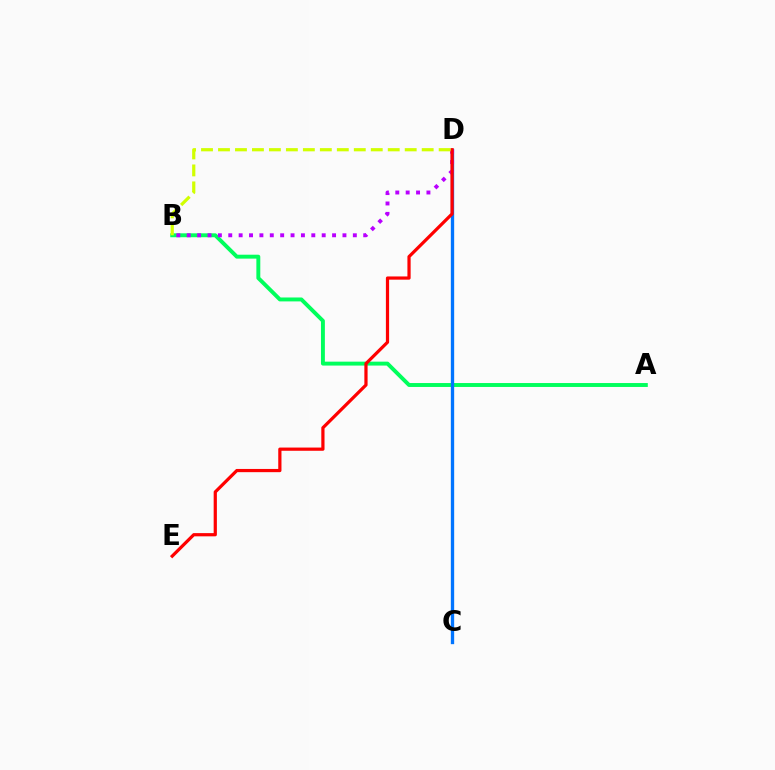{('A', 'B'): [{'color': '#00ff5c', 'line_style': 'solid', 'thickness': 2.82}], ('C', 'D'): [{'color': '#0074ff', 'line_style': 'solid', 'thickness': 2.4}], ('B', 'D'): [{'color': '#b900ff', 'line_style': 'dotted', 'thickness': 2.82}, {'color': '#d1ff00', 'line_style': 'dashed', 'thickness': 2.31}], ('D', 'E'): [{'color': '#ff0000', 'line_style': 'solid', 'thickness': 2.32}]}